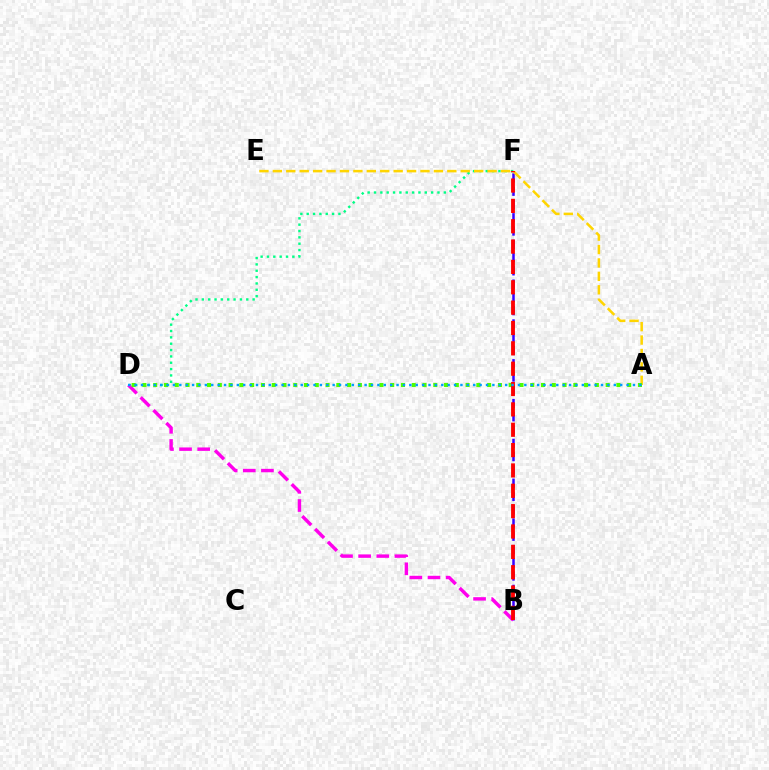{('B', 'F'): [{'color': '#3700ff', 'line_style': 'dashed', 'thickness': 1.8}, {'color': '#ff0000', 'line_style': 'dashed', 'thickness': 2.76}], ('D', 'F'): [{'color': '#00ff86', 'line_style': 'dotted', 'thickness': 1.72}], ('A', 'E'): [{'color': '#ffd500', 'line_style': 'dashed', 'thickness': 1.82}], ('B', 'D'): [{'color': '#ff00ed', 'line_style': 'dashed', 'thickness': 2.47}], ('A', 'D'): [{'color': '#4fff00', 'line_style': 'dotted', 'thickness': 2.93}, {'color': '#009eff', 'line_style': 'dotted', 'thickness': 1.74}]}